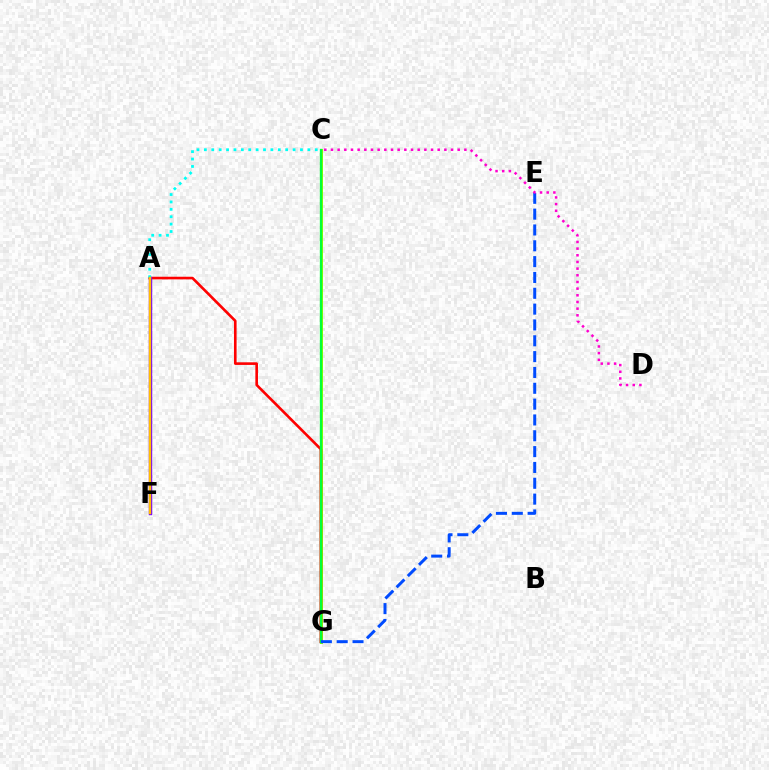{('C', 'G'): [{'color': '#84ff00', 'line_style': 'solid', 'thickness': 2.15}, {'color': '#00ff39', 'line_style': 'solid', 'thickness': 1.68}], ('A', 'G'): [{'color': '#ff0000', 'line_style': 'solid', 'thickness': 1.89}], ('A', 'F'): [{'color': '#7200ff', 'line_style': 'solid', 'thickness': 2.45}, {'color': '#ffbd00', 'line_style': 'solid', 'thickness': 1.71}], ('A', 'C'): [{'color': '#00fff6', 'line_style': 'dotted', 'thickness': 2.01}], ('E', 'G'): [{'color': '#004bff', 'line_style': 'dashed', 'thickness': 2.15}], ('C', 'D'): [{'color': '#ff00cf', 'line_style': 'dotted', 'thickness': 1.81}]}